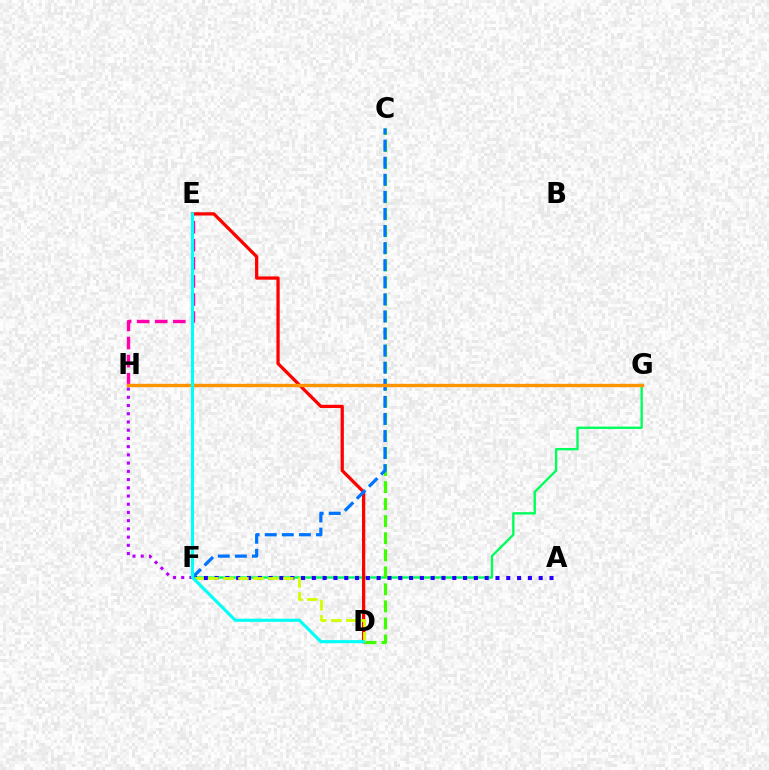{('F', 'G'): [{'color': '#00ff5c', 'line_style': 'solid', 'thickness': 1.7}], ('A', 'F'): [{'color': '#2500ff', 'line_style': 'dotted', 'thickness': 2.93}], ('C', 'D'): [{'color': '#3dff00', 'line_style': 'dashed', 'thickness': 2.32}], ('D', 'E'): [{'color': '#ff0000', 'line_style': 'solid', 'thickness': 2.35}, {'color': '#00fff6', 'line_style': 'solid', 'thickness': 2.23}], ('F', 'H'): [{'color': '#b900ff', 'line_style': 'dotted', 'thickness': 2.23}], ('E', 'H'): [{'color': '#ff00ac', 'line_style': 'dashed', 'thickness': 2.46}], ('D', 'F'): [{'color': '#d1ff00', 'line_style': 'dashed', 'thickness': 2.04}], ('C', 'F'): [{'color': '#0074ff', 'line_style': 'dashed', 'thickness': 2.32}], ('G', 'H'): [{'color': '#ff9400', 'line_style': 'solid', 'thickness': 2.43}]}